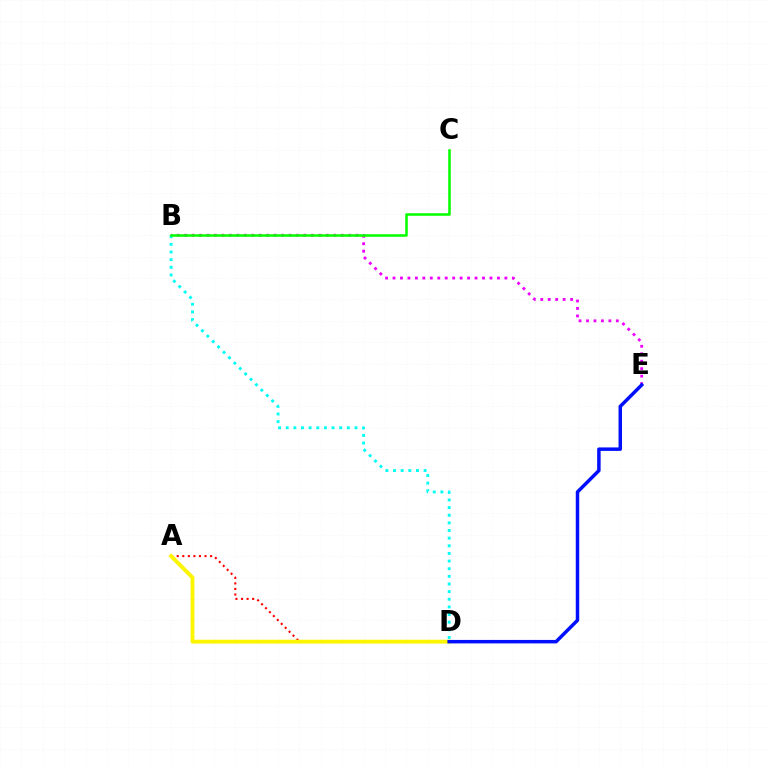{('B', 'E'): [{'color': '#ee00ff', 'line_style': 'dotted', 'thickness': 2.03}], ('A', 'D'): [{'color': '#ff0000', 'line_style': 'dotted', 'thickness': 1.51}, {'color': '#fcf500', 'line_style': 'solid', 'thickness': 2.78}], ('D', 'E'): [{'color': '#0010ff', 'line_style': 'solid', 'thickness': 2.5}], ('B', 'D'): [{'color': '#00fff6', 'line_style': 'dotted', 'thickness': 2.08}], ('B', 'C'): [{'color': '#08ff00', 'line_style': 'solid', 'thickness': 1.85}]}